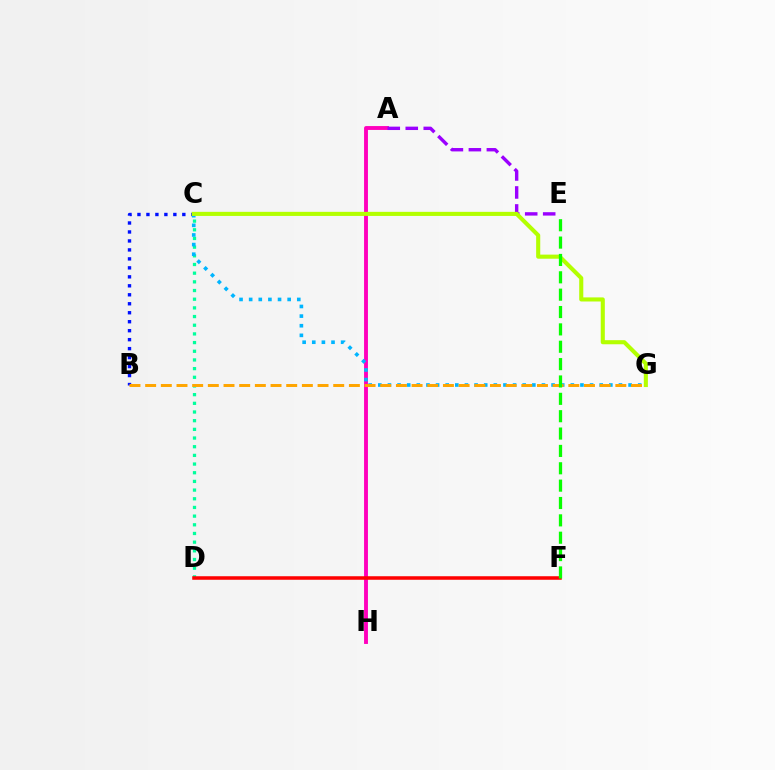{('A', 'H'): [{'color': '#ff00bd', 'line_style': 'solid', 'thickness': 2.8}], ('B', 'C'): [{'color': '#0010ff', 'line_style': 'dotted', 'thickness': 2.44}], ('C', 'D'): [{'color': '#00ff9d', 'line_style': 'dotted', 'thickness': 2.36}], ('A', 'E'): [{'color': '#9b00ff', 'line_style': 'dashed', 'thickness': 2.44}], ('C', 'G'): [{'color': '#00b5ff', 'line_style': 'dotted', 'thickness': 2.62}, {'color': '#b3ff00', 'line_style': 'solid', 'thickness': 2.94}], ('B', 'G'): [{'color': '#ffa500', 'line_style': 'dashed', 'thickness': 2.13}], ('D', 'F'): [{'color': '#ff0000', 'line_style': 'solid', 'thickness': 2.54}], ('E', 'F'): [{'color': '#08ff00', 'line_style': 'dashed', 'thickness': 2.36}]}